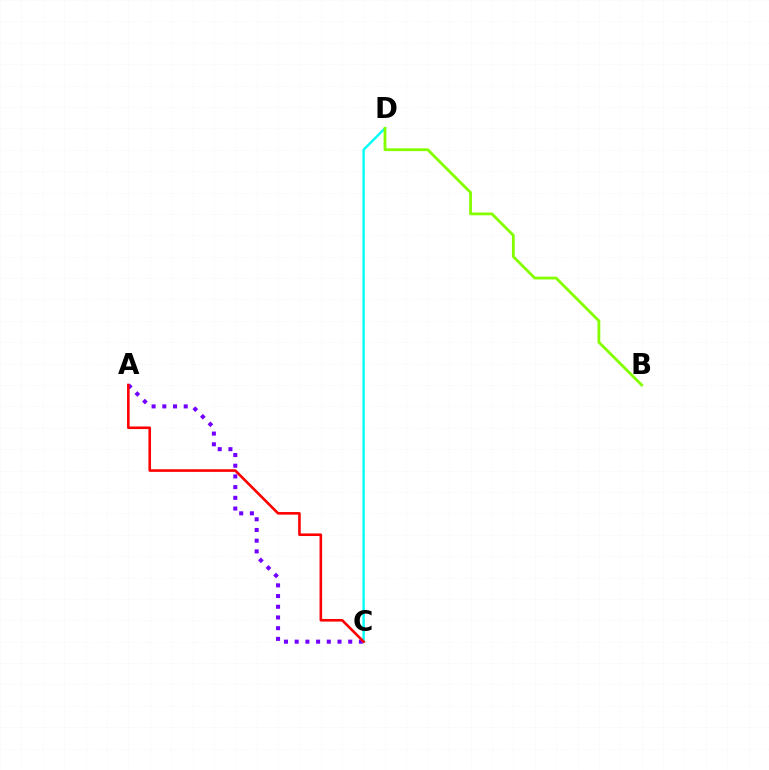{('A', 'C'): [{'color': '#7200ff', 'line_style': 'dotted', 'thickness': 2.91}, {'color': '#ff0000', 'line_style': 'solid', 'thickness': 1.87}], ('C', 'D'): [{'color': '#00fff6', 'line_style': 'solid', 'thickness': 1.72}], ('B', 'D'): [{'color': '#84ff00', 'line_style': 'solid', 'thickness': 2.02}]}